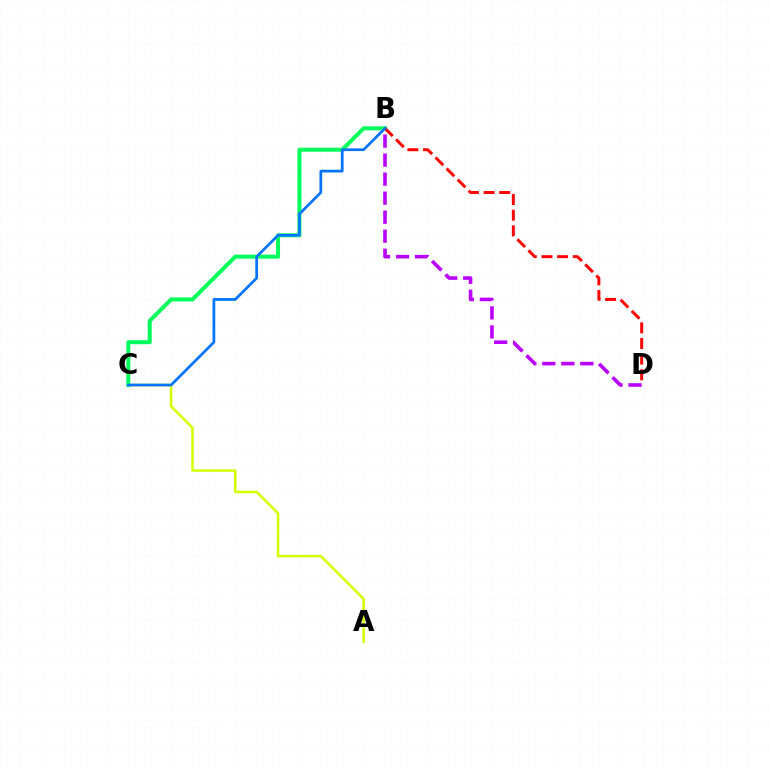{('A', 'C'): [{'color': '#d1ff00', 'line_style': 'solid', 'thickness': 1.82}], ('B', 'D'): [{'color': '#b900ff', 'line_style': 'dashed', 'thickness': 2.58}, {'color': '#ff0000', 'line_style': 'dashed', 'thickness': 2.13}], ('B', 'C'): [{'color': '#00ff5c', 'line_style': 'solid', 'thickness': 2.88}, {'color': '#0074ff', 'line_style': 'solid', 'thickness': 1.96}]}